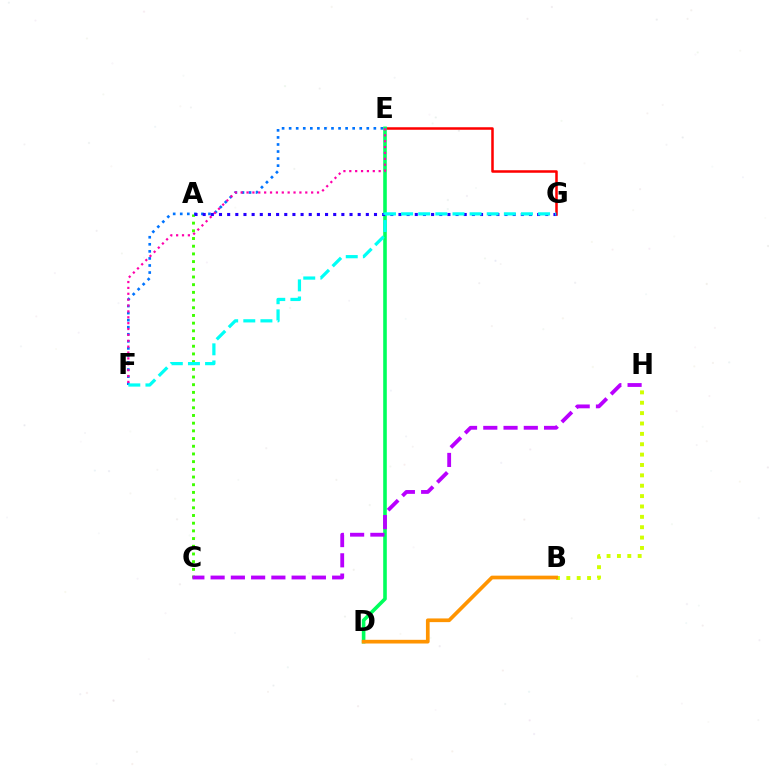{('A', 'C'): [{'color': '#3dff00', 'line_style': 'dotted', 'thickness': 2.09}], ('E', 'G'): [{'color': '#ff0000', 'line_style': 'solid', 'thickness': 1.82}], ('B', 'H'): [{'color': '#d1ff00', 'line_style': 'dotted', 'thickness': 2.82}], ('D', 'E'): [{'color': '#00ff5c', 'line_style': 'solid', 'thickness': 2.59}], ('B', 'D'): [{'color': '#ff9400', 'line_style': 'solid', 'thickness': 2.66}], ('E', 'F'): [{'color': '#0074ff', 'line_style': 'dotted', 'thickness': 1.92}, {'color': '#ff00ac', 'line_style': 'dotted', 'thickness': 1.6}], ('C', 'H'): [{'color': '#b900ff', 'line_style': 'dashed', 'thickness': 2.75}], ('A', 'G'): [{'color': '#2500ff', 'line_style': 'dotted', 'thickness': 2.22}], ('F', 'G'): [{'color': '#00fff6', 'line_style': 'dashed', 'thickness': 2.33}]}